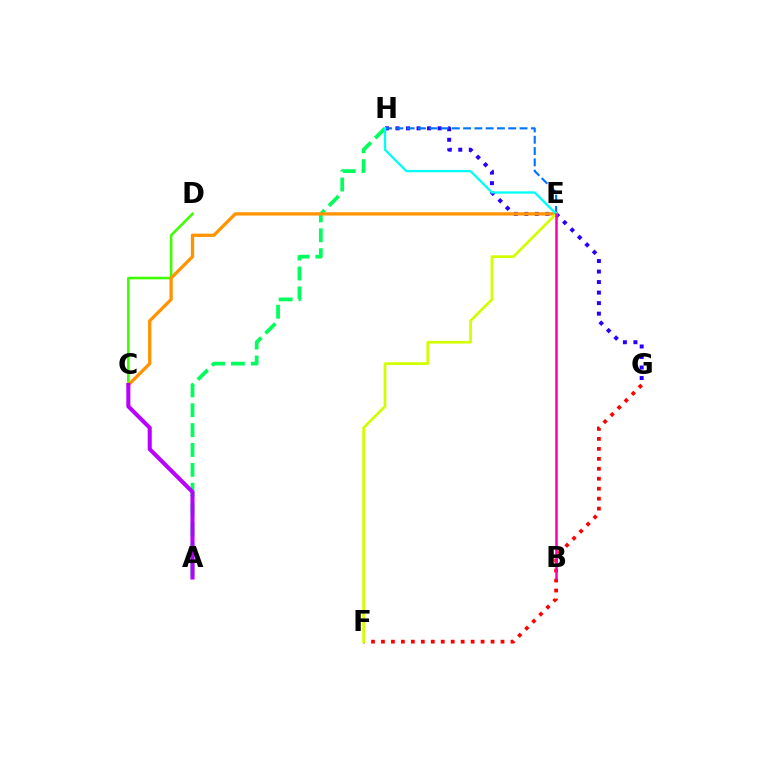{('F', 'G'): [{'color': '#ff0000', 'line_style': 'dotted', 'thickness': 2.71}], ('G', 'H'): [{'color': '#2500ff', 'line_style': 'dotted', 'thickness': 2.86}], ('E', 'H'): [{'color': '#0074ff', 'line_style': 'dashed', 'thickness': 1.53}, {'color': '#00fff6', 'line_style': 'solid', 'thickness': 1.67}], ('C', 'D'): [{'color': '#3dff00', 'line_style': 'solid', 'thickness': 1.86}], ('A', 'H'): [{'color': '#00ff5c', 'line_style': 'dashed', 'thickness': 2.7}], ('C', 'E'): [{'color': '#ff9400', 'line_style': 'solid', 'thickness': 2.38}], ('A', 'C'): [{'color': '#b900ff', 'line_style': 'solid', 'thickness': 2.92}], ('E', 'F'): [{'color': '#d1ff00', 'line_style': 'solid', 'thickness': 1.96}], ('B', 'E'): [{'color': '#ff00ac', 'line_style': 'solid', 'thickness': 1.81}]}